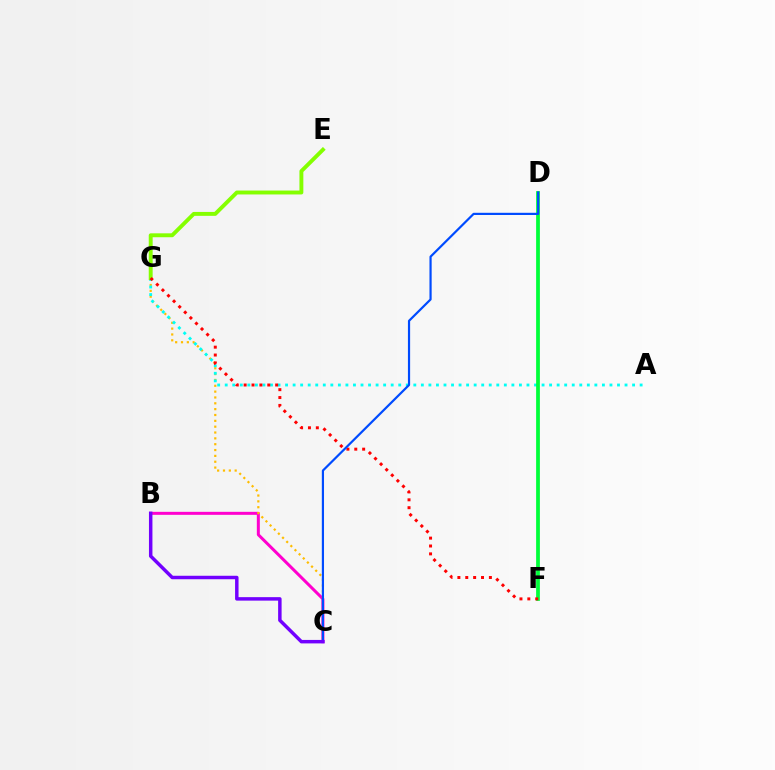{('B', 'C'): [{'color': '#ff00cf', 'line_style': 'solid', 'thickness': 2.16}, {'color': '#7200ff', 'line_style': 'solid', 'thickness': 2.5}], ('C', 'G'): [{'color': '#ffbd00', 'line_style': 'dotted', 'thickness': 1.59}], ('A', 'G'): [{'color': '#00fff6', 'line_style': 'dotted', 'thickness': 2.05}], ('E', 'G'): [{'color': '#84ff00', 'line_style': 'solid', 'thickness': 2.81}], ('D', 'F'): [{'color': '#00ff39', 'line_style': 'solid', 'thickness': 2.7}], ('F', 'G'): [{'color': '#ff0000', 'line_style': 'dotted', 'thickness': 2.14}], ('C', 'D'): [{'color': '#004bff', 'line_style': 'solid', 'thickness': 1.58}]}